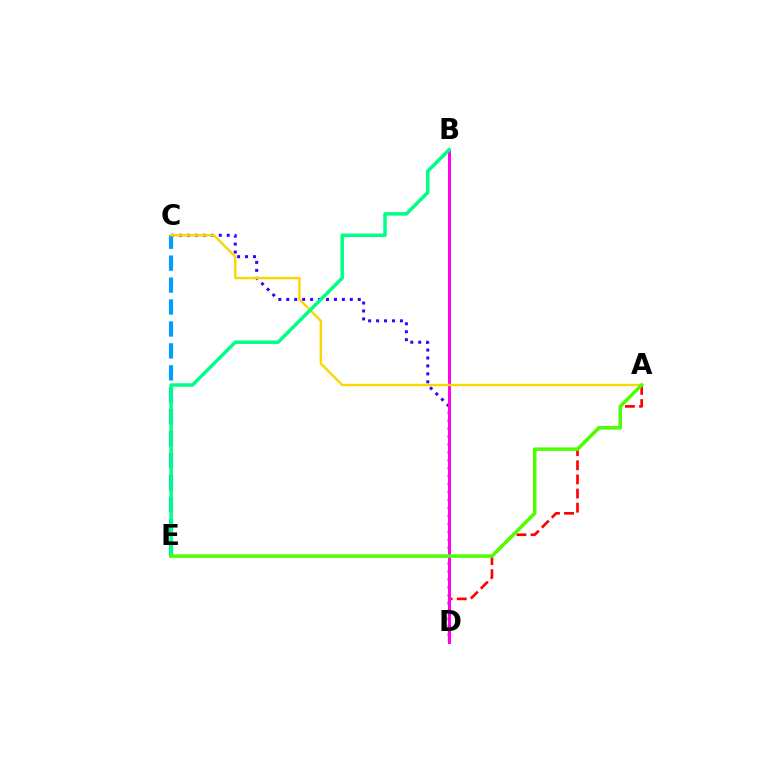{('C', 'D'): [{'color': '#3700ff', 'line_style': 'dotted', 'thickness': 2.16}], ('A', 'D'): [{'color': '#ff0000', 'line_style': 'dashed', 'thickness': 1.92}], ('B', 'D'): [{'color': '#ff00ed', 'line_style': 'solid', 'thickness': 2.12}], ('C', 'E'): [{'color': '#009eff', 'line_style': 'dashed', 'thickness': 2.98}], ('A', 'C'): [{'color': '#ffd500', 'line_style': 'solid', 'thickness': 1.74}], ('B', 'E'): [{'color': '#00ff86', 'line_style': 'solid', 'thickness': 2.53}], ('A', 'E'): [{'color': '#4fff00', 'line_style': 'solid', 'thickness': 2.52}]}